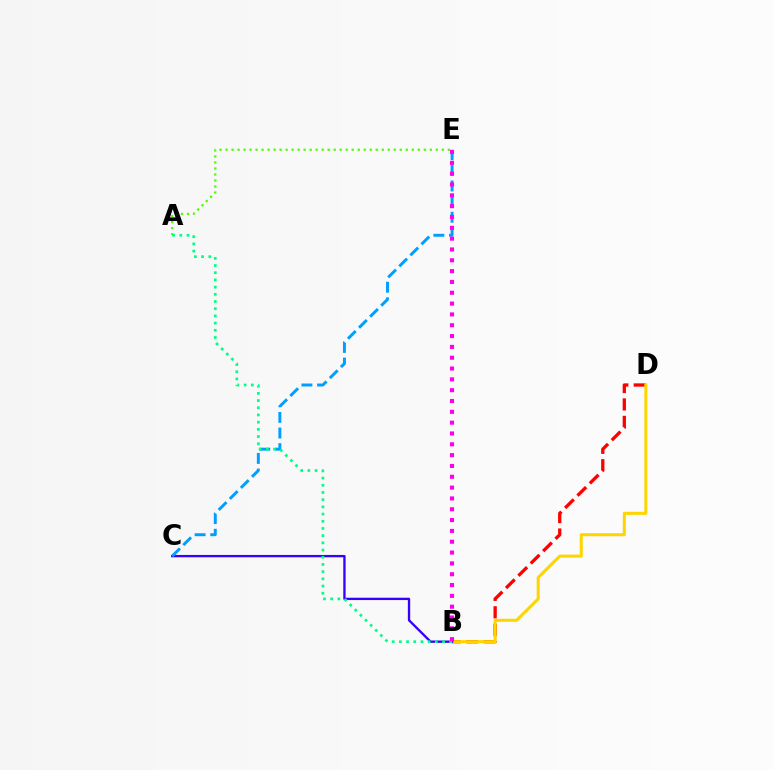{('B', 'D'): [{'color': '#ff0000', 'line_style': 'dashed', 'thickness': 2.37}, {'color': '#ffd500', 'line_style': 'solid', 'thickness': 2.19}], ('A', 'E'): [{'color': '#4fff00', 'line_style': 'dotted', 'thickness': 1.63}], ('B', 'C'): [{'color': '#3700ff', 'line_style': 'solid', 'thickness': 1.68}], ('C', 'E'): [{'color': '#009eff', 'line_style': 'dashed', 'thickness': 2.12}], ('A', 'B'): [{'color': '#00ff86', 'line_style': 'dotted', 'thickness': 1.96}], ('B', 'E'): [{'color': '#ff00ed', 'line_style': 'dotted', 'thickness': 2.94}]}